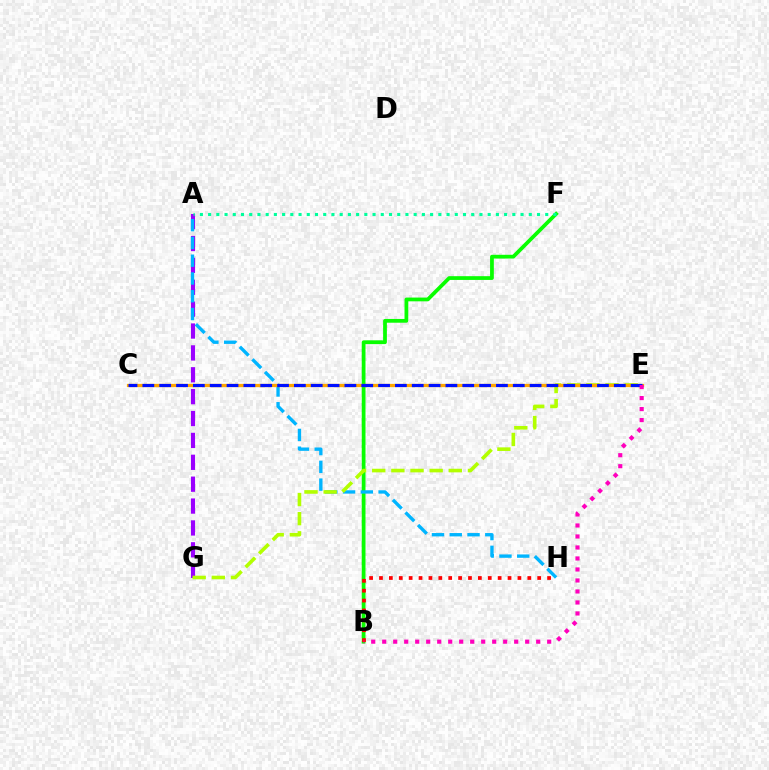{('B', 'F'): [{'color': '#08ff00', 'line_style': 'solid', 'thickness': 2.71}], ('A', 'G'): [{'color': '#9b00ff', 'line_style': 'dashed', 'thickness': 2.97}], ('A', 'H'): [{'color': '#00b5ff', 'line_style': 'dashed', 'thickness': 2.41}], ('A', 'F'): [{'color': '#00ff9d', 'line_style': 'dotted', 'thickness': 2.23}], ('E', 'G'): [{'color': '#b3ff00', 'line_style': 'dashed', 'thickness': 2.6}], ('C', 'E'): [{'color': '#ffa500', 'line_style': 'solid', 'thickness': 2.35}, {'color': '#0010ff', 'line_style': 'dashed', 'thickness': 2.29}], ('B', 'H'): [{'color': '#ff0000', 'line_style': 'dotted', 'thickness': 2.69}], ('B', 'E'): [{'color': '#ff00bd', 'line_style': 'dotted', 'thickness': 2.99}]}